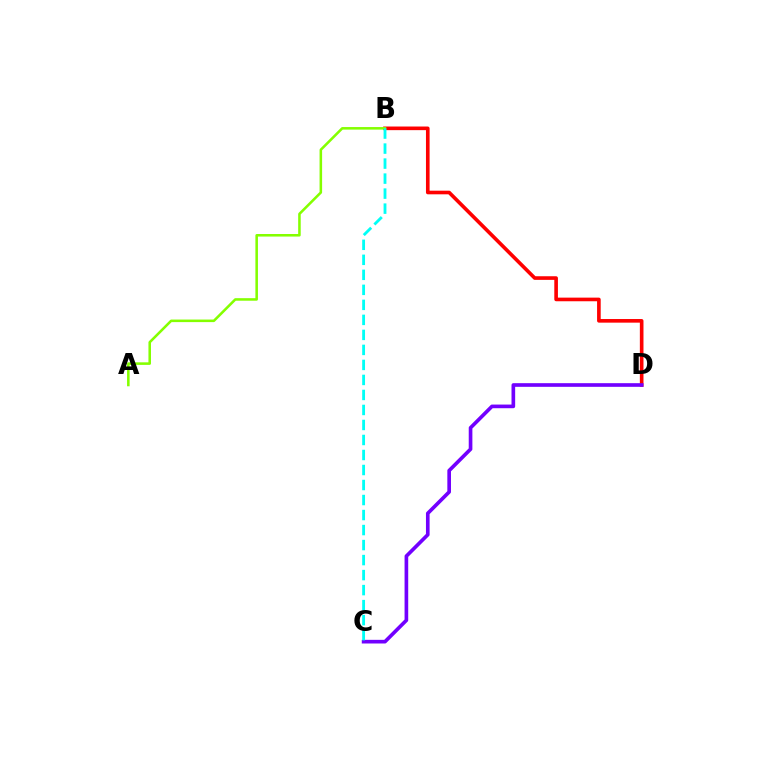{('B', 'D'): [{'color': '#ff0000', 'line_style': 'solid', 'thickness': 2.61}], ('A', 'B'): [{'color': '#84ff00', 'line_style': 'solid', 'thickness': 1.84}], ('C', 'D'): [{'color': '#7200ff', 'line_style': 'solid', 'thickness': 2.63}], ('B', 'C'): [{'color': '#00fff6', 'line_style': 'dashed', 'thickness': 2.04}]}